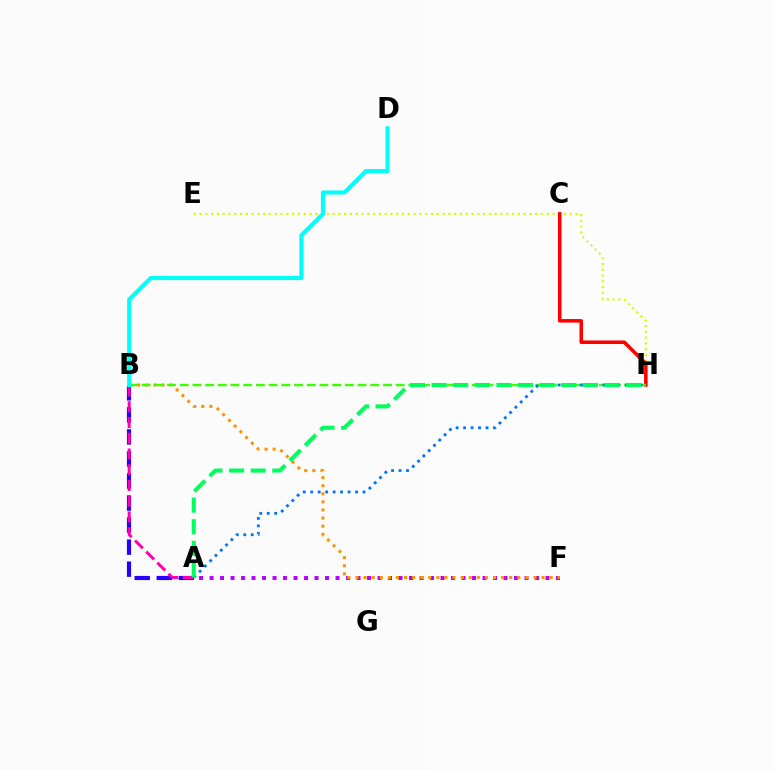{('A', 'F'): [{'color': '#b900ff', 'line_style': 'dotted', 'thickness': 2.85}], ('E', 'H'): [{'color': '#d1ff00', 'line_style': 'dotted', 'thickness': 1.57}], ('B', 'F'): [{'color': '#ff9400', 'line_style': 'dotted', 'thickness': 2.2}], ('C', 'H'): [{'color': '#ff0000', 'line_style': 'solid', 'thickness': 2.54}], ('B', 'H'): [{'color': '#3dff00', 'line_style': 'dashed', 'thickness': 1.73}], ('A', 'B'): [{'color': '#2500ff', 'line_style': 'dashed', 'thickness': 2.99}, {'color': '#ff00ac', 'line_style': 'dashed', 'thickness': 2.14}], ('A', 'H'): [{'color': '#0074ff', 'line_style': 'dotted', 'thickness': 2.03}, {'color': '#00ff5c', 'line_style': 'dashed', 'thickness': 2.94}], ('B', 'D'): [{'color': '#00fff6', 'line_style': 'solid', 'thickness': 2.93}]}